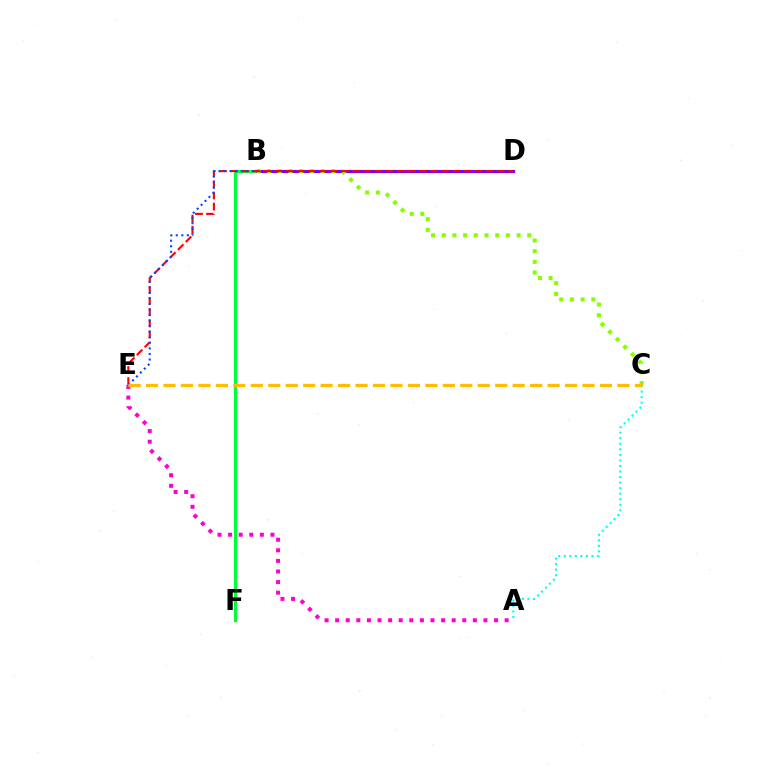{('A', 'C'): [{'color': '#00fff6', 'line_style': 'dotted', 'thickness': 1.51}], ('B', 'F'): [{'color': '#00ff39', 'line_style': 'solid', 'thickness': 2.27}], ('B', 'D'): [{'color': '#7200ff', 'line_style': 'solid', 'thickness': 2.25}], ('B', 'C'): [{'color': '#84ff00', 'line_style': 'dotted', 'thickness': 2.9}], ('D', 'E'): [{'color': '#ff0000', 'line_style': 'dashed', 'thickness': 1.51}], ('B', 'E'): [{'color': '#004bff', 'line_style': 'dotted', 'thickness': 1.51}], ('A', 'E'): [{'color': '#ff00cf', 'line_style': 'dotted', 'thickness': 2.88}], ('C', 'E'): [{'color': '#ffbd00', 'line_style': 'dashed', 'thickness': 2.37}]}